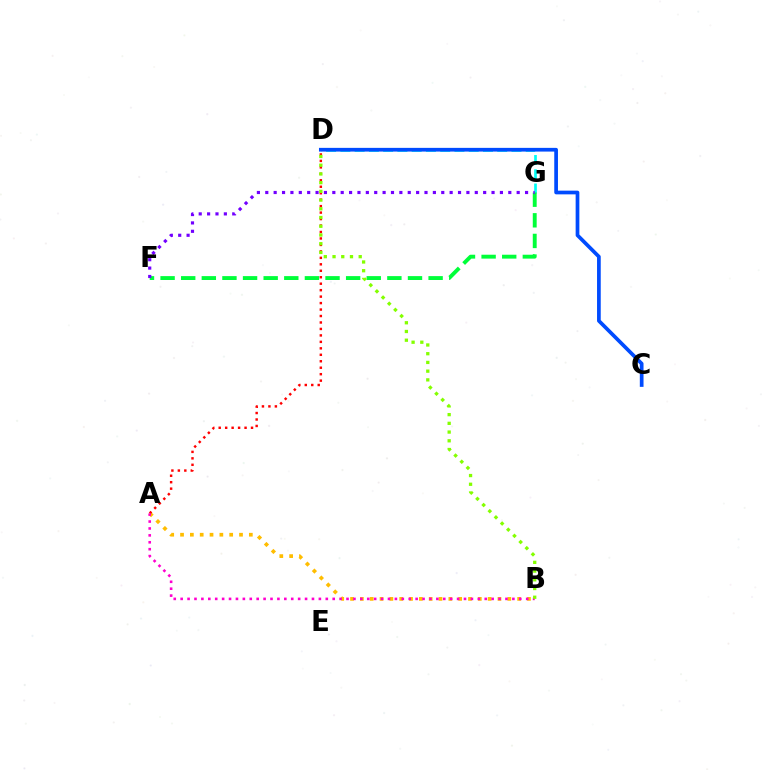{('A', 'B'): [{'color': '#ffbd00', 'line_style': 'dotted', 'thickness': 2.67}, {'color': '#ff00cf', 'line_style': 'dotted', 'thickness': 1.88}], ('D', 'G'): [{'color': '#00fff6', 'line_style': 'dashed', 'thickness': 1.94}], ('F', 'G'): [{'color': '#00ff39', 'line_style': 'dashed', 'thickness': 2.8}, {'color': '#7200ff', 'line_style': 'dotted', 'thickness': 2.28}], ('A', 'D'): [{'color': '#ff0000', 'line_style': 'dotted', 'thickness': 1.76}], ('C', 'D'): [{'color': '#004bff', 'line_style': 'solid', 'thickness': 2.67}], ('B', 'D'): [{'color': '#84ff00', 'line_style': 'dotted', 'thickness': 2.37}]}